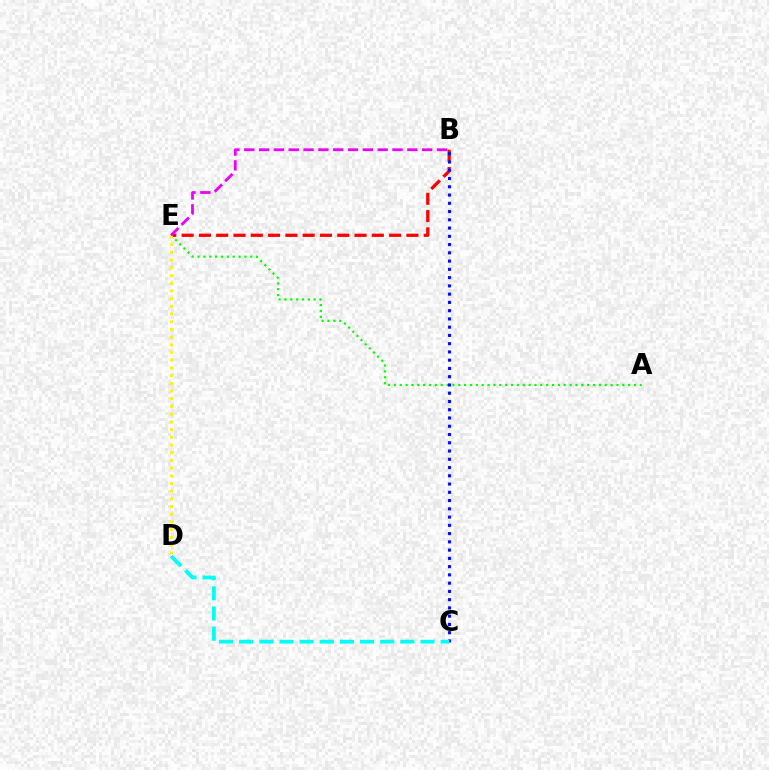{('A', 'E'): [{'color': '#08ff00', 'line_style': 'dotted', 'thickness': 1.59}], ('B', 'E'): [{'color': '#ff0000', 'line_style': 'dashed', 'thickness': 2.35}, {'color': '#ee00ff', 'line_style': 'dashed', 'thickness': 2.01}], ('B', 'C'): [{'color': '#0010ff', 'line_style': 'dotted', 'thickness': 2.24}], ('C', 'D'): [{'color': '#00fff6', 'line_style': 'dashed', 'thickness': 2.74}], ('D', 'E'): [{'color': '#fcf500', 'line_style': 'dotted', 'thickness': 2.09}]}